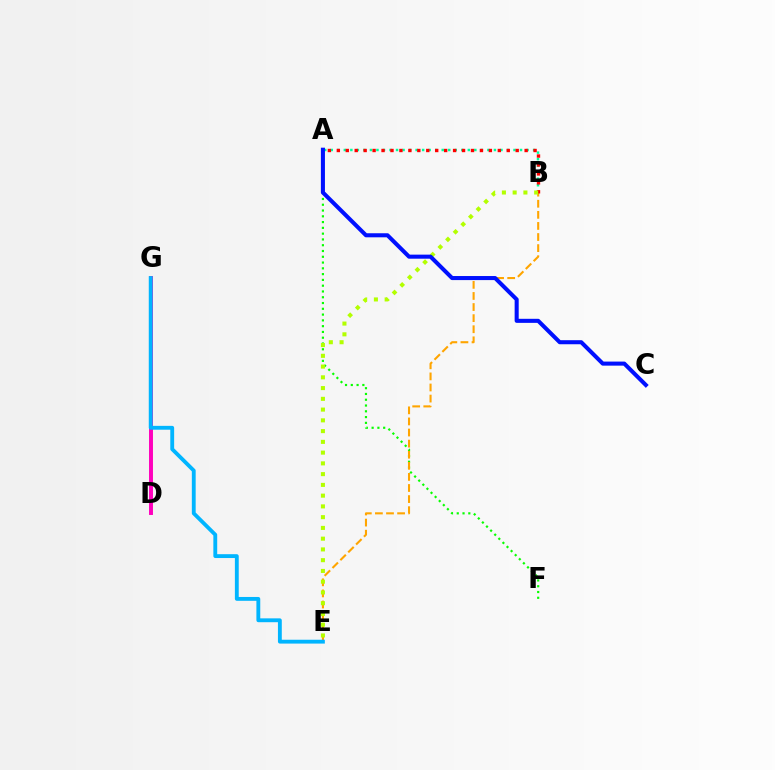{('A', 'F'): [{'color': '#08ff00', 'line_style': 'dotted', 'thickness': 1.57}], ('D', 'G'): [{'color': '#9b00ff', 'line_style': 'dotted', 'thickness': 1.59}, {'color': '#ff00bd', 'line_style': 'solid', 'thickness': 2.84}], ('B', 'E'): [{'color': '#ffa500', 'line_style': 'dashed', 'thickness': 1.51}, {'color': '#b3ff00', 'line_style': 'dotted', 'thickness': 2.92}], ('A', 'B'): [{'color': '#00ff9d', 'line_style': 'dotted', 'thickness': 1.77}, {'color': '#ff0000', 'line_style': 'dotted', 'thickness': 2.43}], ('E', 'G'): [{'color': '#00b5ff', 'line_style': 'solid', 'thickness': 2.77}], ('A', 'C'): [{'color': '#0010ff', 'line_style': 'solid', 'thickness': 2.92}]}